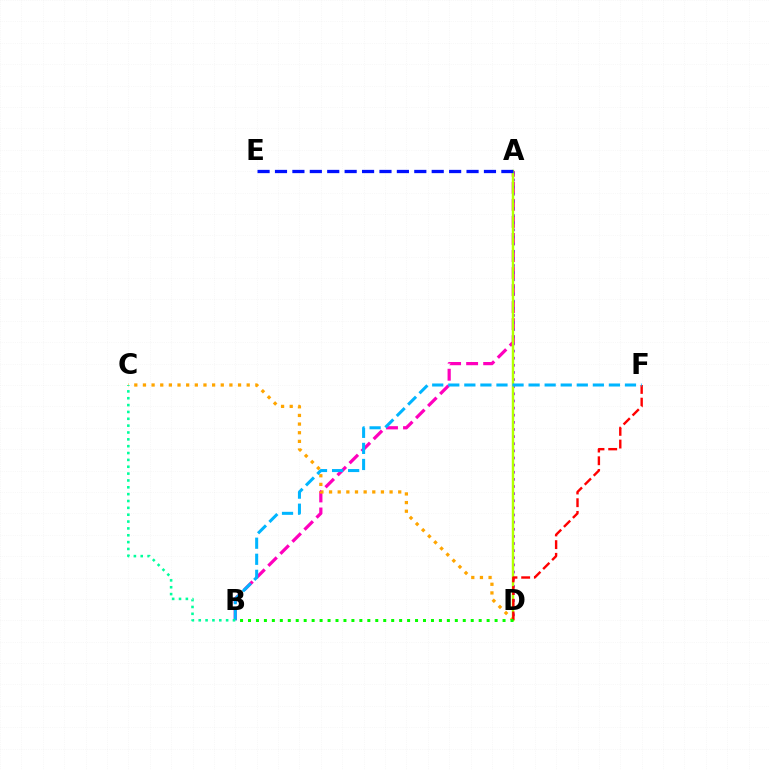{('A', 'B'): [{'color': '#ff00bd', 'line_style': 'dashed', 'thickness': 2.31}], ('C', 'D'): [{'color': '#ffa500', 'line_style': 'dotted', 'thickness': 2.35}], ('A', 'D'): [{'color': '#9b00ff', 'line_style': 'dotted', 'thickness': 1.94}, {'color': '#b3ff00', 'line_style': 'solid', 'thickness': 1.76}], ('D', 'F'): [{'color': '#ff0000', 'line_style': 'dashed', 'thickness': 1.73}], ('B', 'D'): [{'color': '#08ff00', 'line_style': 'dotted', 'thickness': 2.16}], ('B', 'F'): [{'color': '#00b5ff', 'line_style': 'dashed', 'thickness': 2.18}], ('B', 'C'): [{'color': '#00ff9d', 'line_style': 'dotted', 'thickness': 1.86}], ('A', 'E'): [{'color': '#0010ff', 'line_style': 'dashed', 'thickness': 2.37}]}